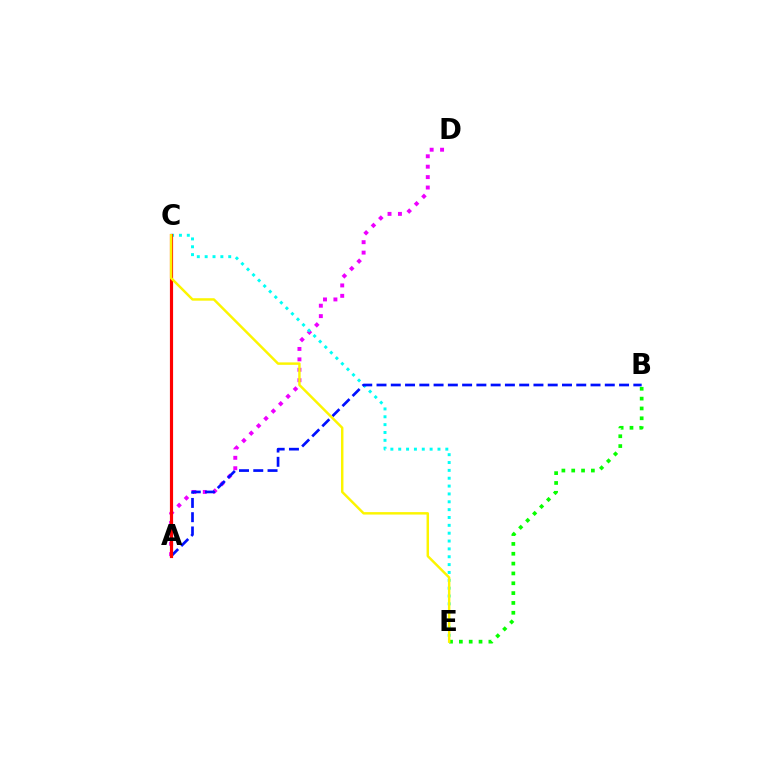{('A', 'D'): [{'color': '#ee00ff', 'line_style': 'dotted', 'thickness': 2.83}], ('C', 'E'): [{'color': '#00fff6', 'line_style': 'dotted', 'thickness': 2.13}, {'color': '#fcf500', 'line_style': 'solid', 'thickness': 1.77}], ('B', 'E'): [{'color': '#08ff00', 'line_style': 'dotted', 'thickness': 2.67}], ('A', 'B'): [{'color': '#0010ff', 'line_style': 'dashed', 'thickness': 1.94}], ('A', 'C'): [{'color': '#ff0000', 'line_style': 'solid', 'thickness': 2.28}]}